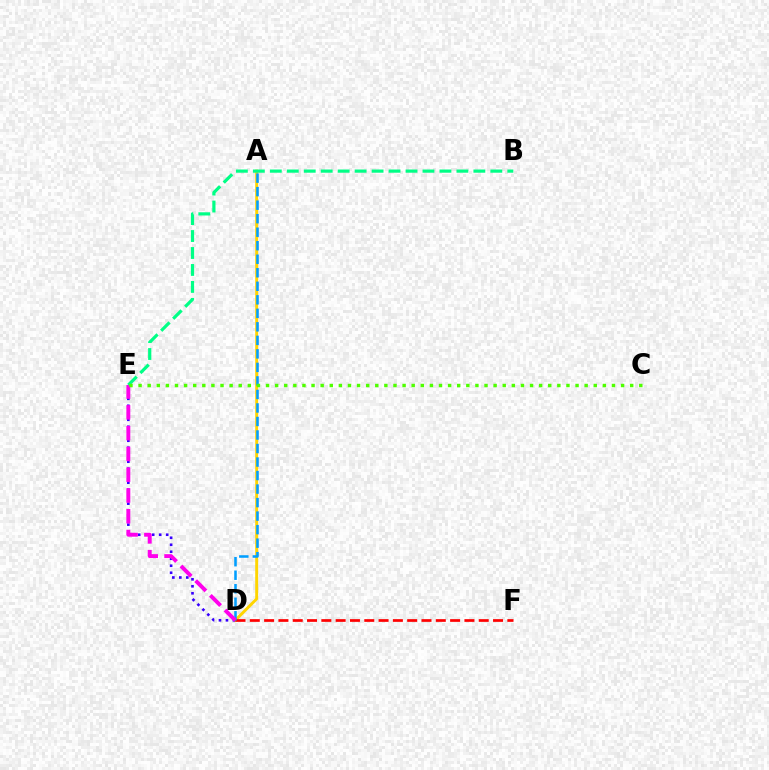{('A', 'D'): [{'color': '#ffd500', 'line_style': 'solid', 'thickness': 2.09}, {'color': '#009eff', 'line_style': 'dashed', 'thickness': 1.84}], ('D', 'E'): [{'color': '#3700ff', 'line_style': 'dotted', 'thickness': 1.9}, {'color': '#ff00ed', 'line_style': 'dashed', 'thickness': 2.82}], ('D', 'F'): [{'color': '#ff0000', 'line_style': 'dashed', 'thickness': 1.94}], ('B', 'E'): [{'color': '#00ff86', 'line_style': 'dashed', 'thickness': 2.3}], ('C', 'E'): [{'color': '#4fff00', 'line_style': 'dotted', 'thickness': 2.47}]}